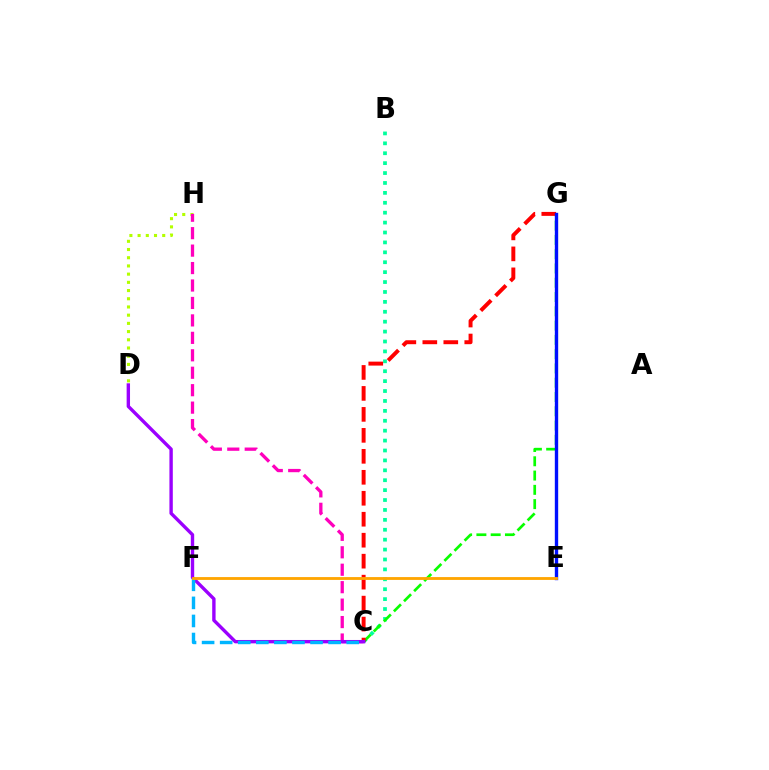{('B', 'C'): [{'color': '#00ff9d', 'line_style': 'dotted', 'thickness': 2.69}], ('C', 'G'): [{'color': '#08ff00', 'line_style': 'dashed', 'thickness': 1.94}, {'color': '#ff0000', 'line_style': 'dashed', 'thickness': 2.85}], ('D', 'H'): [{'color': '#b3ff00', 'line_style': 'dotted', 'thickness': 2.23}], ('C', 'H'): [{'color': '#ff00bd', 'line_style': 'dashed', 'thickness': 2.37}], ('C', 'D'): [{'color': '#9b00ff', 'line_style': 'solid', 'thickness': 2.43}], ('E', 'G'): [{'color': '#0010ff', 'line_style': 'solid', 'thickness': 2.42}], ('C', 'F'): [{'color': '#00b5ff', 'line_style': 'dashed', 'thickness': 2.46}], ('E', 'F'): [{'color': '#ffa500', 'line_style': 'solid', 'thickness': 2.04}]}